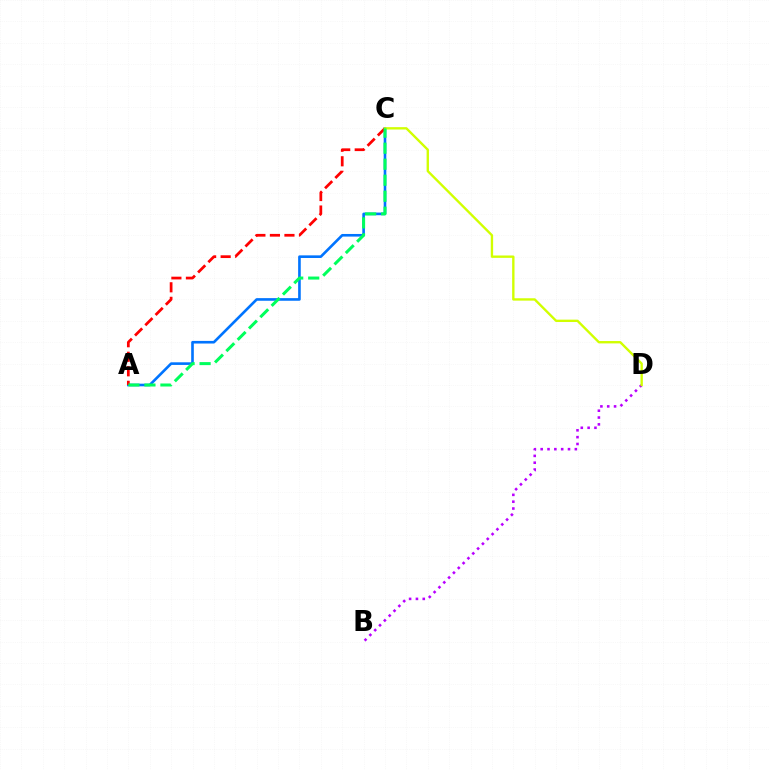{('B', 'D'): [{'color': '#b900ff', 'line_style': 'dotted', 'thickness': 1.86}], ('A', 'C'): [{'color': '#0074ff', 'line_style': 'solid', 'thickness': 1.89}, {'color': '#ff0000', 'line_style': 'dashed', 'thickness': 1.97}, {'color': '#00ff5c', 'line_style': 'dashed', 'thickness': 2.17}], ('C', 'D'): [{'color': '#d1ff00', 'line_style': 'solid', 'thickness': 1.7}]}